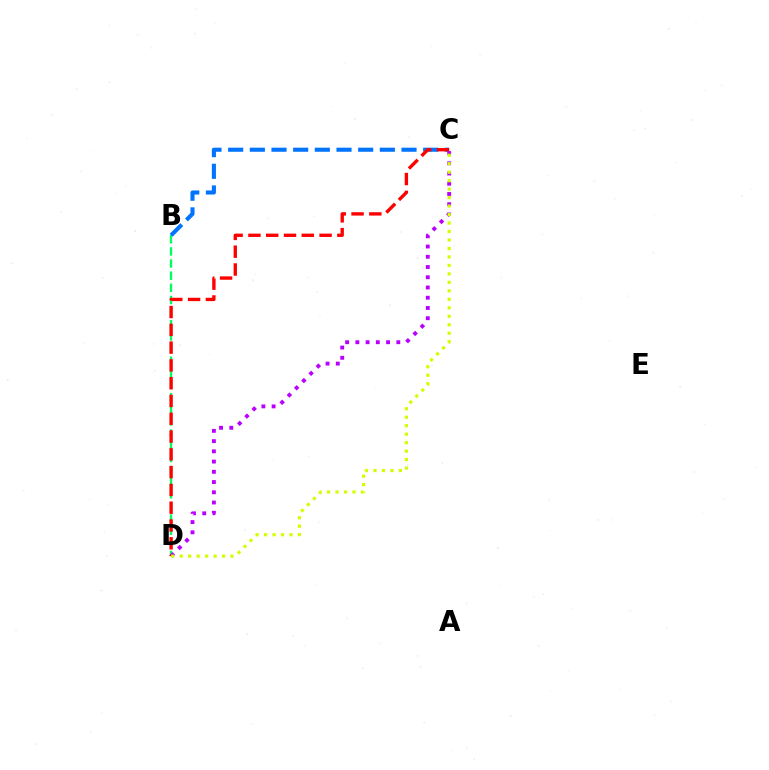{('B', 'D'): [{'color': '#00ff5c', 'line_style': 'dashed', 'thickness': 1.65}], ('B', 'C'): [{'color': '#0074ff', 'line_style': 'dashed', 'thickness': 2.94}], ('C', 'D'): [{'color': '#b900ff', 'line_style': 'dotted', 'thickness': 2.78}, {'color': '#ff0000', 'line_style': 'dashed', 'thickness': 2.42}, {'color': '#d1ff00', 'line_style': 'dotted', 'thickness': 2.3}]}